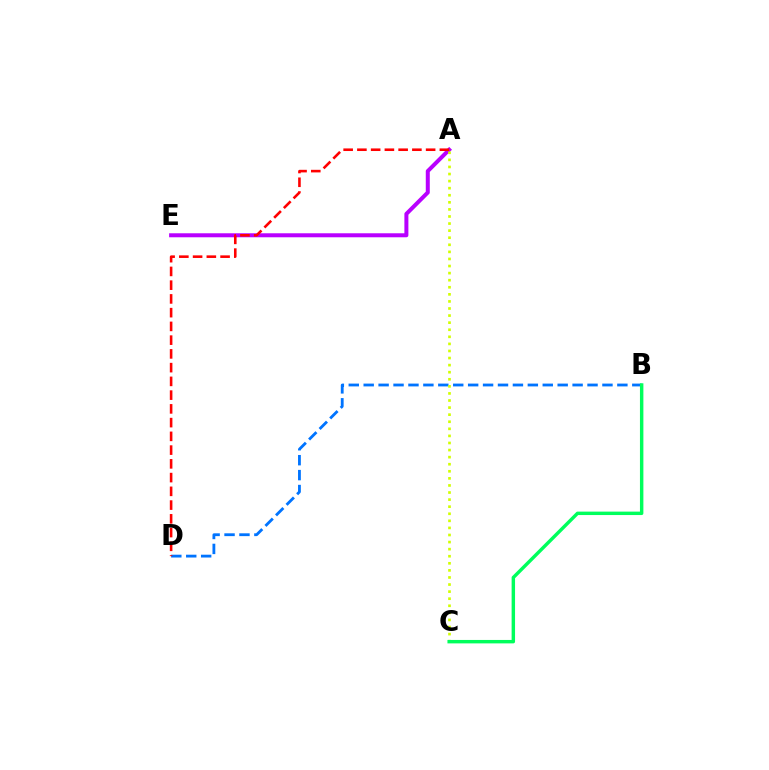{('A', 'E'): [{'color': '#b900ff', 'line_style': 'solid', 'thickness': 2.88}], ('B', 'D'): [{'color': '#0074ff', 'line_style': 'dashed', 'thickness': 2.03}], ('A', 'C'): [{'color': '#d1ff00', 'line_style': 'dotted', 'thickness': 1.92}], ('A', 'D'): [{'color': '#ff0000', 'line_style': 'dashed', 'thickness': 1.87}], ('B', 'C'): [{'color': '#00ff5c', 'line_style': 'solid', 'thickness': 2.47}]}